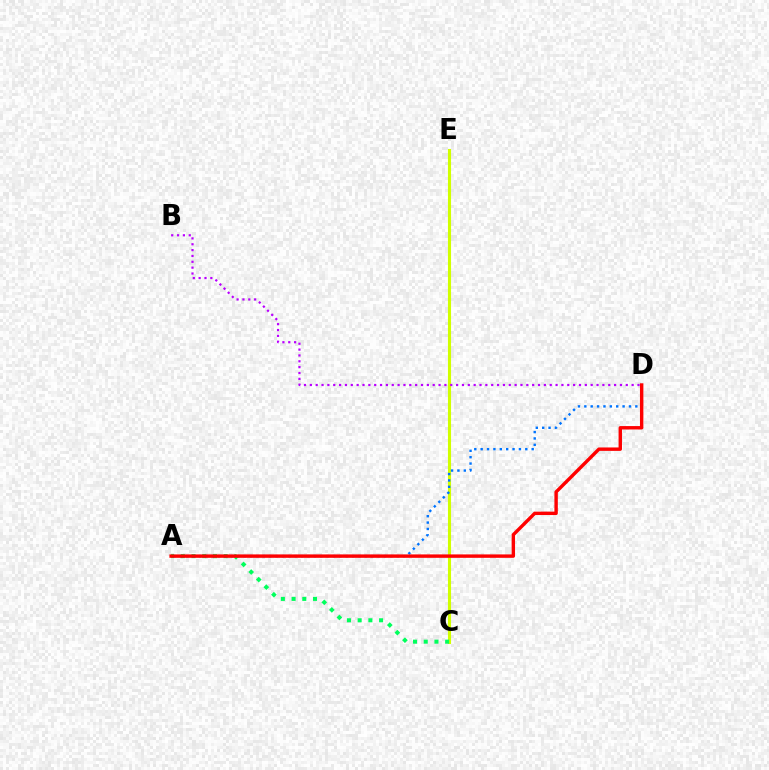{('C', 'E'): [{'color': '#d1ff00', 'line_style': 'solid', 'thickness': 2.23}], ('B', 'D'): [{'color': '#b900ff', 'line_style': 'dotted', 'thickness': 1.59}], ('A', 'C'): [{'color': '#00ff5c', 'line_style': 'dotted', 'thickness': 2.91}], ('A', 'D'): [{'color': '#0074ff', 'line_style': 'dotted', 'thickness': 1.73}, {'color': '#ff0000', 'line_style': 'solid', 'thickness': 2.46}]}